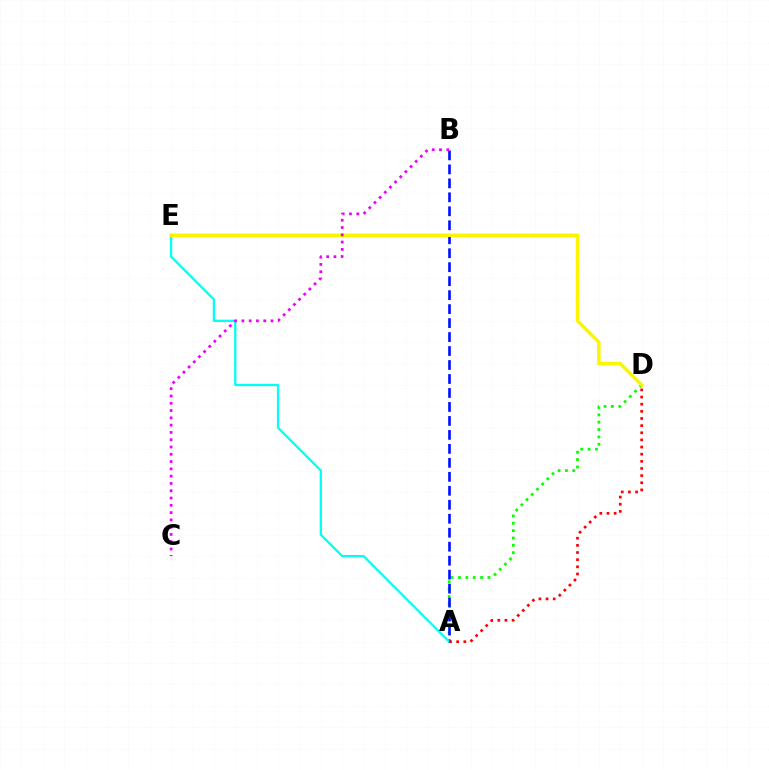{('A', 'D'): [{'color': '#08ff00', 'line_style': 'dotted', 'thickness': 2.0}, {'color': '#ff0000', 'line_style': 'dotted', 'thickness': 1.94}], ('A', 'B'): [{'color': '#0010ff', 'line_style': 'dashed', 'thickness': 1.9}], ('A', 'E'): [{'color': '#00fff6', 'line_style': 'solid', 'thickness': 1.65}], ('D', 'E'): [{'color': '#fcf500', 'line_style': 'solid', 'thickness': 2.51}], ('B', 'C'): [{'color': '#ee00ff', 'line_style': 'dotted', 'thickness': 1.98}]}